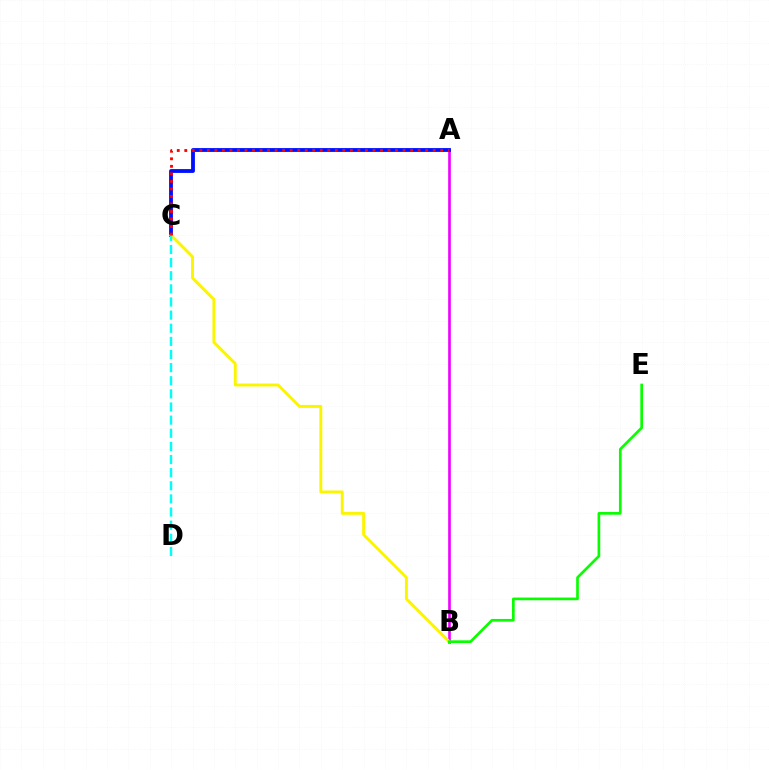{('A', 'B'): [{'color': '#ee00ff', 'line_style': 'solid', 'thickness': 1.9}], ('A', 'C'): [{'color': '#0010ff', 'line_style': 'solid', 'thickness': 2.76}, {'color': '#ff0000', 'line_style': 'dotted', 'thickness': 2.05}], ('B', 'C'): [{'color': '#fcf500', 'line_style': 'solid', 'thickness': 2.1}], ('B', 'E'): [{'color': '#08ff00', 'line_style': 'solid', 'thickness': 1.93}], ('C', 'D'): [{'color': '#00fff6', 'line_style': 'dashed', 'thickness': 1.78}]}